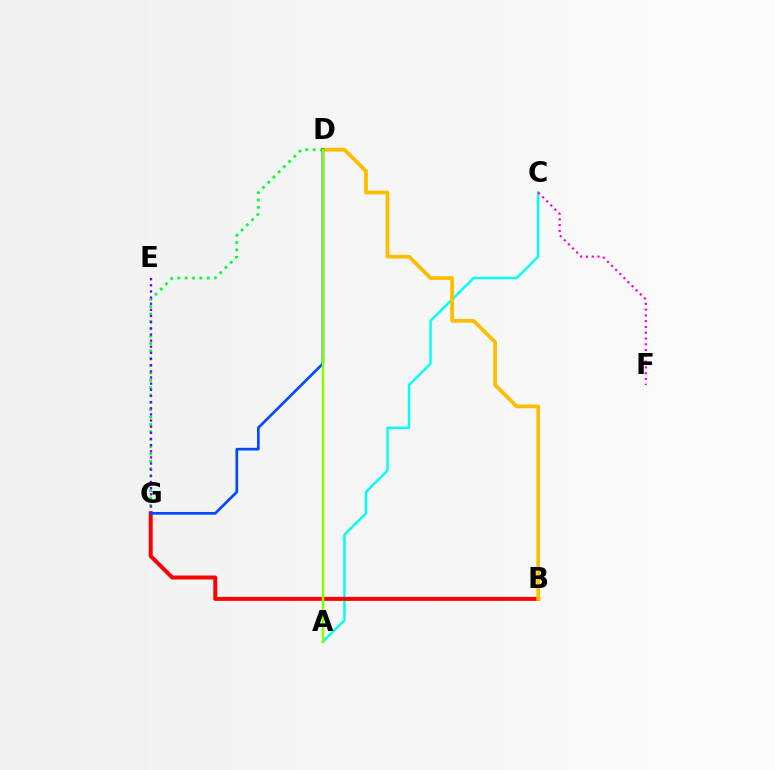{('A', 'C'): [{'color': '#00fff6', 'line_style': 'solid', 'thickness': 1.77}], ('D', 'G'): [{'color': '#00ff39', 'line_style': 'dotted', 'thickness': 2.0}, {'color': '#004bff', 'line_style': 'solid', 'thickness': 1.94}], ('E', 'G'): [{'color': '#7200ff', 'line_style': 'dotted', 'thickness': 1.67}], ('B', 'G'): [{'color': '#ff0000', 'line_style': 'solid', 'thickness': 2.86}], ('B', 'D'): [{'color': '#ffbd00', 'line_style': 'solid', 'thickness': 2.69}], ('C', 'F'): [{'color': '#ff00cf', 'line_style': 'dotted', 'thickness': 1.57}], ('A', 'D'): [{'color': '#84ff00', 'line_style': 'solid', 'thickness': 1.77}]}